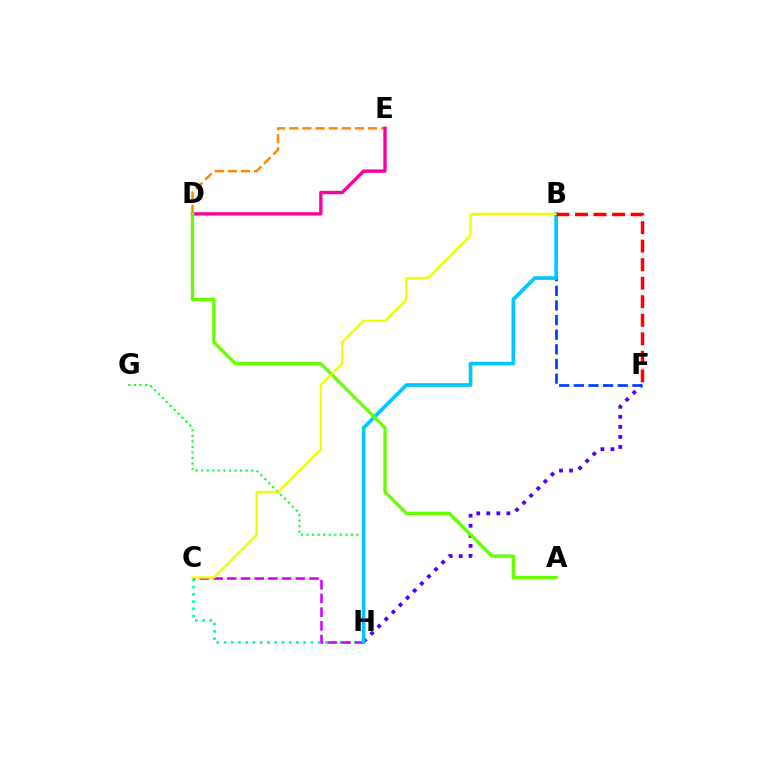{('C', 'H'): [{'color': '#00ffaf', 'line_style': 'dotted', 'thickness': 1.97}, {'color': '#d600ff', 'line_style': 'dashed', 'thickness': 1.86}], ('D', 'E'): [{'color': '#ff8800', 'line_style': 'dashed', 'thickness': 1.78}, {'color': '#ff00a0', 'line_style': 'solid', 'thickness': 2.45}], ('F', 'H'): [{'color': '#4f00ff', 'line_style': 'dotted', 'thickness': 2.73}], ('G', 'H'): [{'color': '#00ff27', 'line_style': 'dotted', 'thickness': 1.51}], ('B', 'F'): [{'color': '#003fff', 'line_style': 'dashed', 'thickness': 1.99}, {'color': '#ff0000', 'line_style': 'dashed', 'thickness': 2.52}], ('B', 'H'): [{'color': '#00c7ff', 'line_style': 'solid', 'thickness': 2.64}], ('A', 'D'): [{'color': '#66ff00', 'line_style': 'solid', 'thickness': 2.41}], ('B', 'C'): [{'color': '#eeff00', 'line_style': 'solid', 'thickness': 1.67}]}